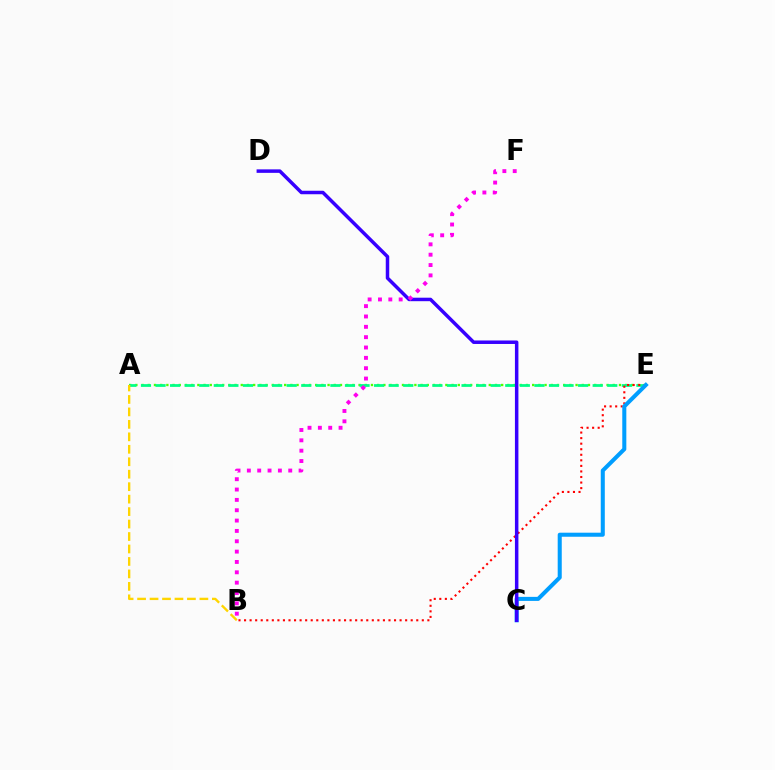{('A', 'E'): [{'color': '#4fff00', 'line_style': 'dotted', 'thickness': 1.68}, {'color': '#00ff86', 'line_style': 'dashed', 'thickness': 1.98}], ('B', 'E'): [{'color': '#ff0000', 'line_style': 'dotted', 'thickness': 1.51}], ('C', 'E'): [{'color': '#009eff', 'line_style': 'solid', 'thickness': 2.91}], ('C', 'D'): [{'color': '#3700ff', 'line_style': 'solid', 'thickness': 2.51}], ('B', 'F'): [{'color': '#ff00ed', 'line_style': 'dotted', 'thickness': 2.81}], ('A', 'B'): [{'color': '#ffd500', 'line_style': 'dashed', 'thickness': 1.69}]}